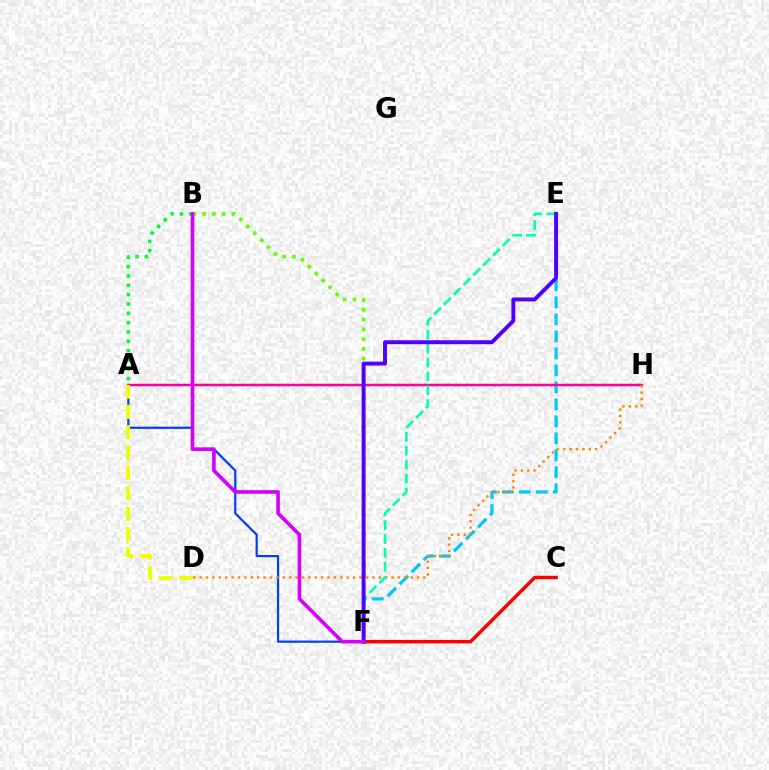{('E', 'F'): [{'color': '#00c7ff', 'line_style': 'dashed', 'thickness': 2.31}, {'color': '#00ffaf', 'line_style': 'dashed', 'thickness': 1.88}, {'color': '#4f00ff', 'line_style': 'solid', 'thickness': 2.83}], ('A', 'F'): [{'color': '#003fff', 'line_style': 'solid', 'thickness': 1.59}], ('A', 'H'): [{'color': '#ff00a0', 'line_style': 'solid', 'thickness': 1.79}], ('B', 'F'): [{'color': '#66ff00', 'line_style': 'dotted', 'thickness': 2.66}, {'color': '#d600ff', 'line_style': 'solid', 'thickness': 2.62}], ('D', 'H'): [{'color': '#ff8800', 'line_style': 'dotted', 'thickness': 1.74}], ('A', 'D'): [{'color': '#eeff00', 'line_style': 'dashed', 'thickness': 2.77}], ('C', 'F'): [{'color': '#ff0000', 'line_style': 'solid', 'thickness': 2.49}], ('A', 'B'): [{'color': '#00ff27', 'line_style': 'dotted', 'thickness': 2.53}]}